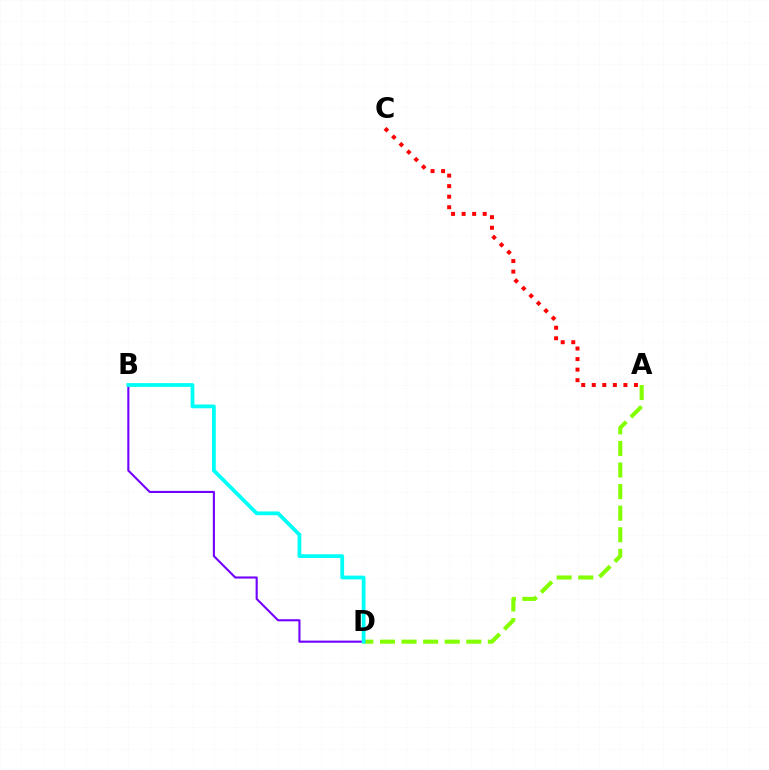{('B', 'D'): [{'color': '#7200ff', 'line_style': 'solid', 'thickness': 1.52}, {'color': '#00fff6', 'line_style': 'solid', 'thickness': 2.72}], ('A', 'C'): [{'color': '#ff0000', 'line_style': 'dotted', 'thickness': 2.87}], ('A', 'D'): [{'color': '#84ff00', 'line_style': 'dashed', 'thickness': 2.93}]}